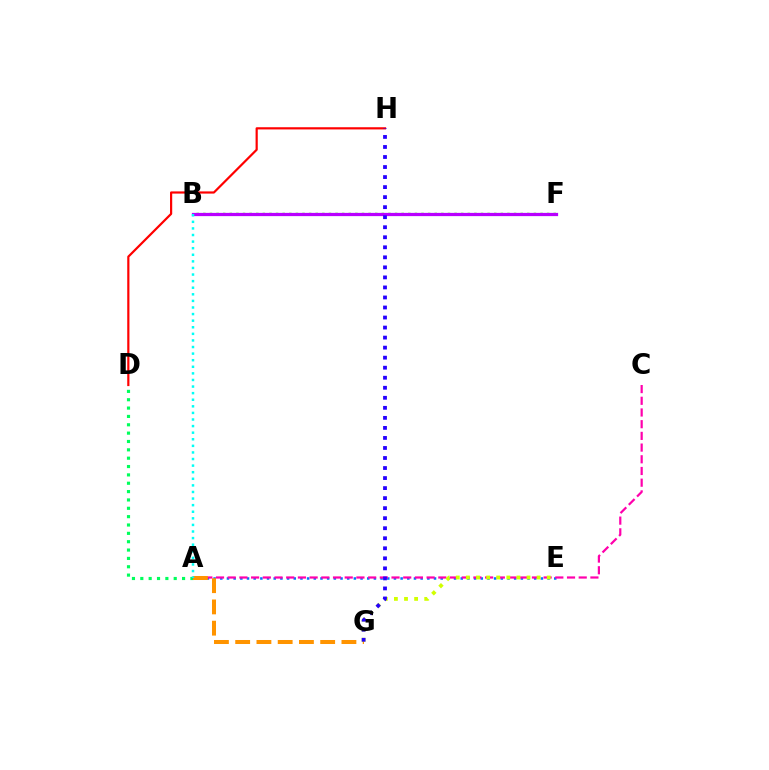{('A', 'E'): [{'color': '#0074ff', 'line_style': 'dotted', 'thickness': 1.81}], ('A', 'D'): [{'color': '#00ff5c', 'line_style': 'dotted', 'thickness': 2.27}], ('B', 'F'): [{'color': '#3dff00', 'line_style': 'dotted', 'thickness': 1.8}, {'color': '#b900ff', 'line_style': 'solid', 'thickness': 2.33}], ('A', 'C'): [{'color': '#ff00ac', 'line_style': 'dashed', 'thickness': 1.59}], ('A', 'G'): [{'color': '#ff9400', 'line_style': 'dashed', 'thickness': 2.89}], ('E', 'G'): [{'color': '#d1ff00', 'line_style': 'dotted', 'thickness': 2.75}], ('D', 'H'): [{'color': '#ff0000', 'line_style': 'solid', 'thickness': 1.58}], ('G', 'H'): [{'color': '#2500ff', 'line_style': 'dotted', 'thickness': 2.73}], ('A', 'B'): [{'color': '#00fff6', 'line_style': 'dotted', 'thickness': 1.79}]}